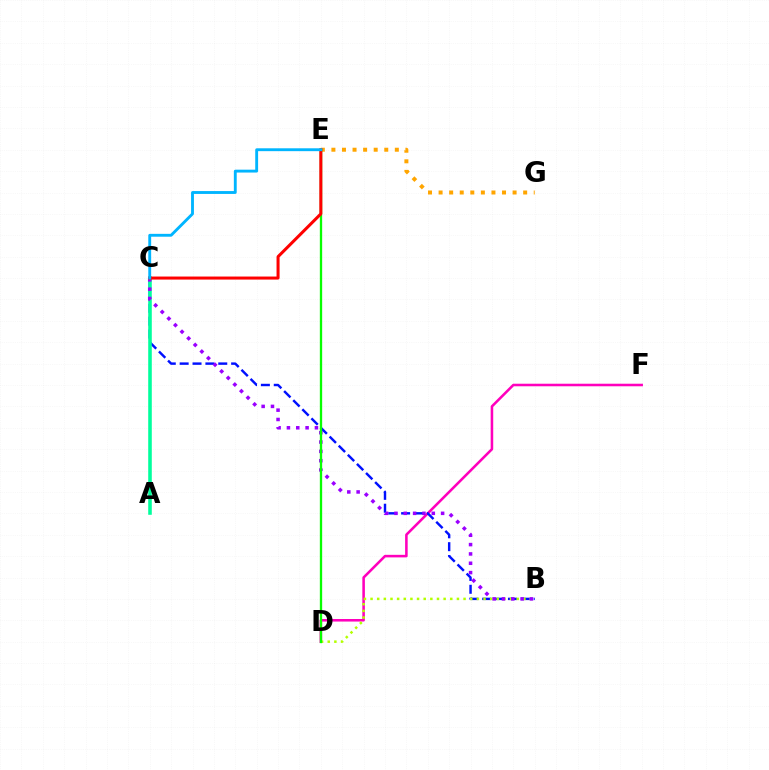{('D', 'F'): [{'color': '#ff00bd', 'line_style': 'solid', 'thickness': 1.84}], ('E', 'G'): [{'color': '#ffa500', 'line_style': 'dotted', 'thickness': 2.87}], ('B', 'C'): [{'color': '#0010ff', 'line_style': 'dashed', 'thickness': 1.75}, {'color': '#9b00ff', 'line_style': 'dotted', 'thickness': 2.54}], ('B', 'D'): [{'color': '#b3ff00', 'line_style': 'dotted', 'thickness': 1.81}], ('A', 'C'): [{'color': '#00ff9d', 'line_style': 'solid', 'thickness': 2.57}], ('D', 'E'): [{'color': '#08ff00', 'line_style': 'solid', 'thickness': 1.67}], ('C', 'E'): [{'color': '#ff0000', 'line_style': 'solid', 'thickness': 2.18}, {'color': '#00b5ff', 'line_style': 'solid', 'thickness': 2.07}]}